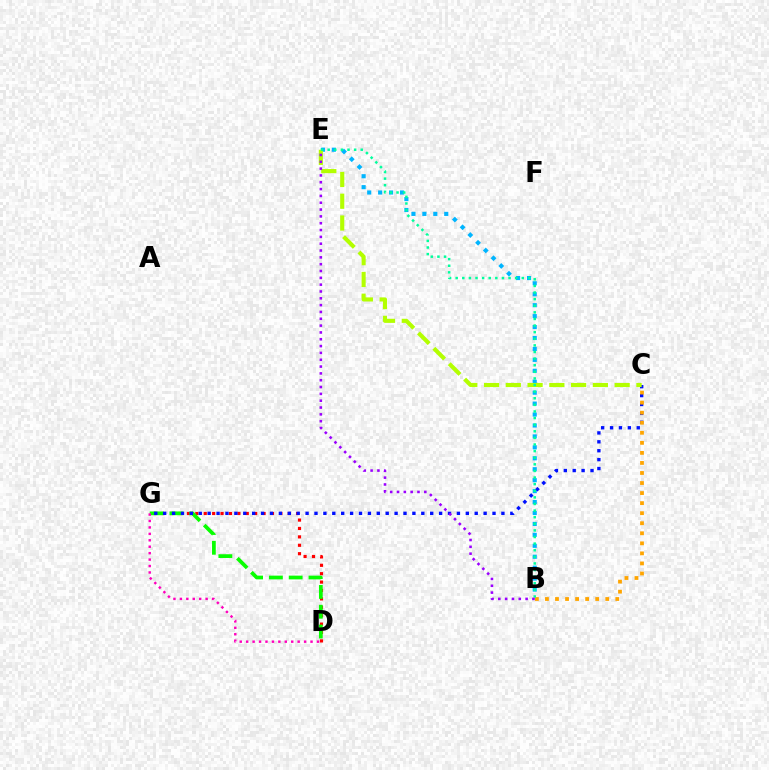{('B', 'E'): [{'color': '#00b5ff', 'line_style': 'dotted', 'thickness': 2.97}, {'color': '#00ff9d', 'line_style': 'dotted', 'thickness': 1.8}, {'color': '#9b00ff', 'line_style': 'dotted', 'thickness': 1.85}], ('D', 'G'): [{'color': '#ff0000', 'line_style': 'dotted', 'thickness': 2.28}, {'color': '#08ff00', 'line_style': 'dashed', 'thickness': 2.69}, {'color': '#ff00bd', 'line_style': 'dotted', 'thickness': 1.75}], ('C', 'G'): [{'color': '#0010ff', 'line_style': 'dotted', 'thickness': 2.42}], ('C', 'E'): [{'color': '#b3ff00', 'line_style': 'dashed', 'thickness': 2.96}], ('B', 'C'): [{'color': '#ffa500', 'line_style': 'dotted', 'thickness': 2.73}]}